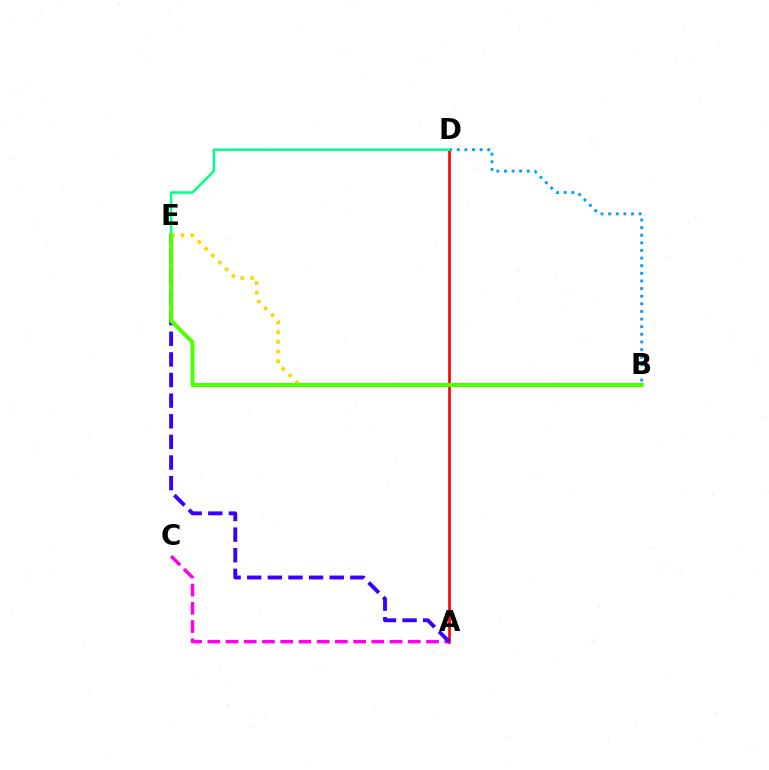{('A', 'D'): [{'color': '#ff0000', 'line_style': 'solid', 'thickness': 1.89}], ('B', 'D'): [{'color': '#009eff', 'line_style': 'dotted', 'thickness': 2.07}], ('D', 'E'): [{'color': '#00ff86', 'line_style': 'solid', 'thickness': 1.79}], ('B', 'E'): [{'color': '#ffd500', 'line_style': 'dotted', 'thickness': 2.63}, {'color': '#4fff00', 'line_style': 'solid', 'thickness': 2.87}], ('A', 'C'): [{'color': '#ff00ed', 'line_style': 'dashed', 'thickness': 2.48}], ('A', 'E'): [{'color': '#3700ff', 'line_style': 'dashed', 'thickness': 2.8}]}